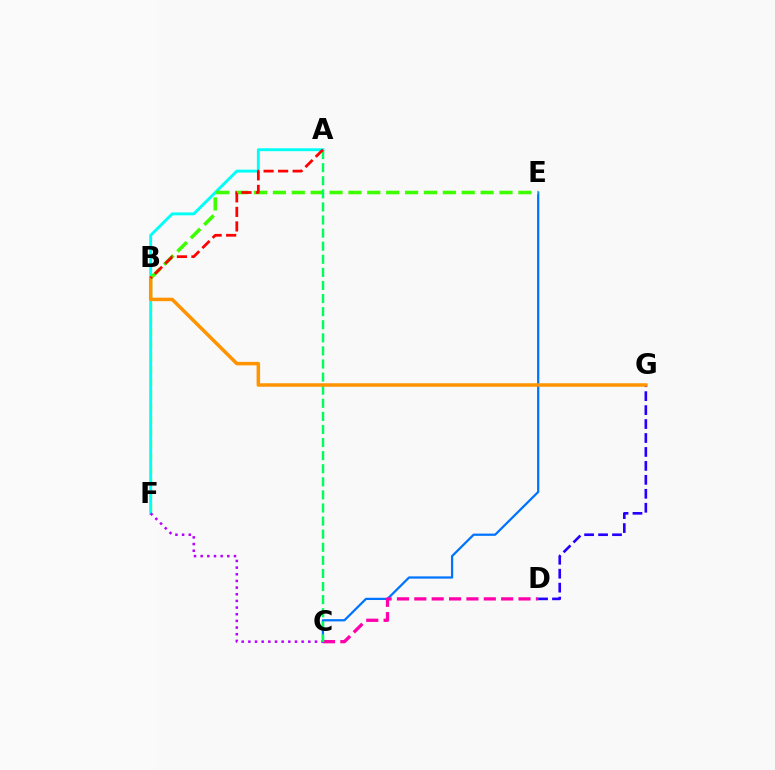{('B', 'F'): [{'color': '#d1ff00', 'line_style': 'dashed', 'thickness': 1.7}], ('C', 'E'): [{'color': '#0074ff', 'line_style': 'solid', 'thickness': 1.61}], ('A', 'F'): [{'color': '#00fff6', 'line_style': 'solid', 'thickness': 2.09}], ('B', 'E'): [{'color': '#3dff00', 'line_style': 'dashed', 'thickness': 2.57}], ('C', 'D'): [{'color': '#ff00ac', 'line_style': 'dashed', 'thickness': 2.36}], ('C', 'F'): [{'color': '#b900ff', 'line_style': 'dotted', 'thickness': 1.81}], ('D', 'G'): [{'color': '#2500ff', 'line_style': 'dashed', 'thickness': 1.9}], ('A', 'C'): [{'color': '#00ff5c', 'line_style': 'dashed', 'thickness': 1.78}], ('B', 'G'): [{'color': '#ff9400', 'line_style': 'solid', 'thickness': 2.52}], ('A', 'B'): [{'color': '#ff0000', 'line_style': 'dashed', 'thickness': 1.97}]}